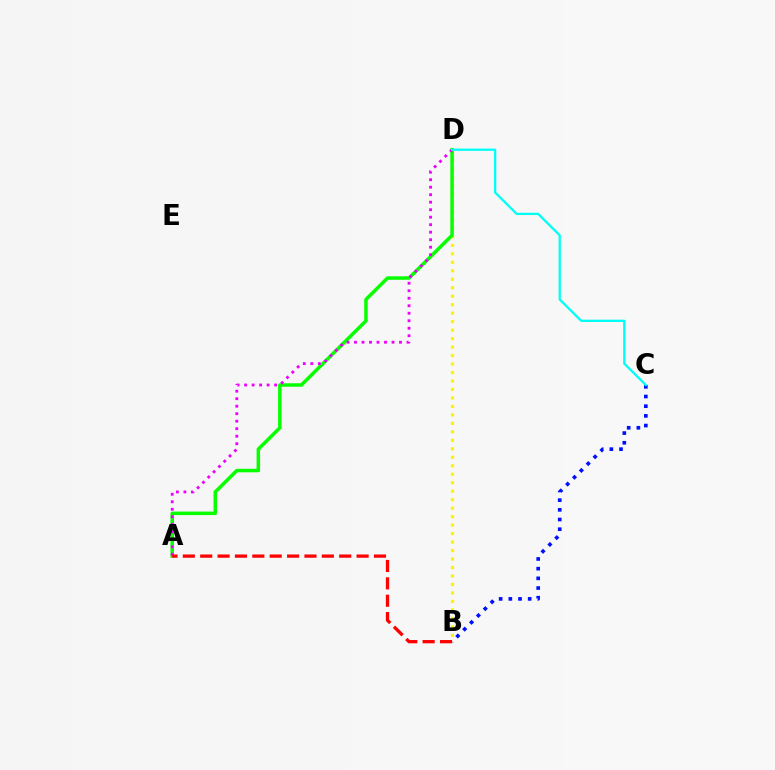{('B', 'D'): [{'color': '#fcf500', 'line_style': 'dotted', 'thickness': 2.3}], ('A', 'D'): [{'color': '#08ff00', 'line_style': 'solid', 'thickness': 2.52}, {'color': '#ee00ff', 'line_style': 'dotted', 'thickness': 2.04}], ('B', 'C'): [{'color': '#0010ff', 'line_style': 'dotted', 'thickness': 2.63}], ('C', 'D'): [{'color': '#00fff6', 'line_style': 'solid', 'thickness': 1.66}], ('A', 'B'): [{'color': '#ff0000', 'line_style': 'dashed', 'thickness': 2.36}]}